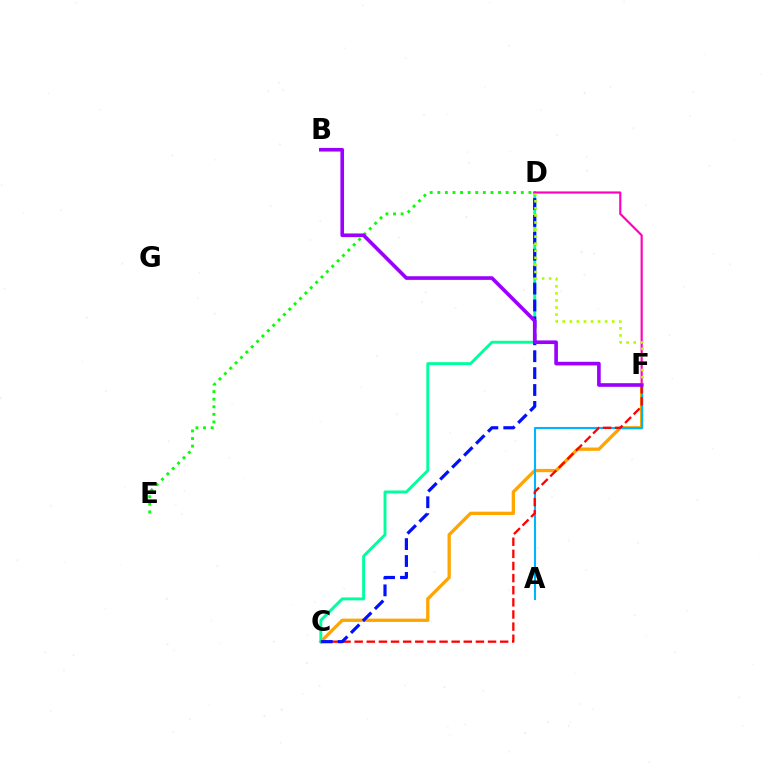{('C', 'F'): [{'color': '#ffa500', 'line_style': 'solid', 'thickness': 2.38}, {'color': '#ff0000', 'line_style': 'dashed', 'thickness': 1.65}], ('C', 'D'): [{'color': '#00ff9d', 'line_style': 'solid', 'thickness': 2.09}, {'color': '#0010ff', 'line_style': 'dashed', 'thickness': 2.3}], ('A', 'F'): [{'color': '#00b5ff', 'line_style': 'solid', 'thickness': 1.5}], ('D', 'F'): [{'color': '#ff00bd', 'line_style': 'solid', 'thickness': 1.56}, {'color': '#b3ff00', 'line_style': 'dotted', 'thickness': 1.92}], ('D', 'E'): [{'color': '#08ff00', 'line_style': 'dotted', 'thickness': 2.06}], ('B', 'F'): [{'color': '#9b00ff', 'line_style': 'solid', 'thickness': 2.62}]}